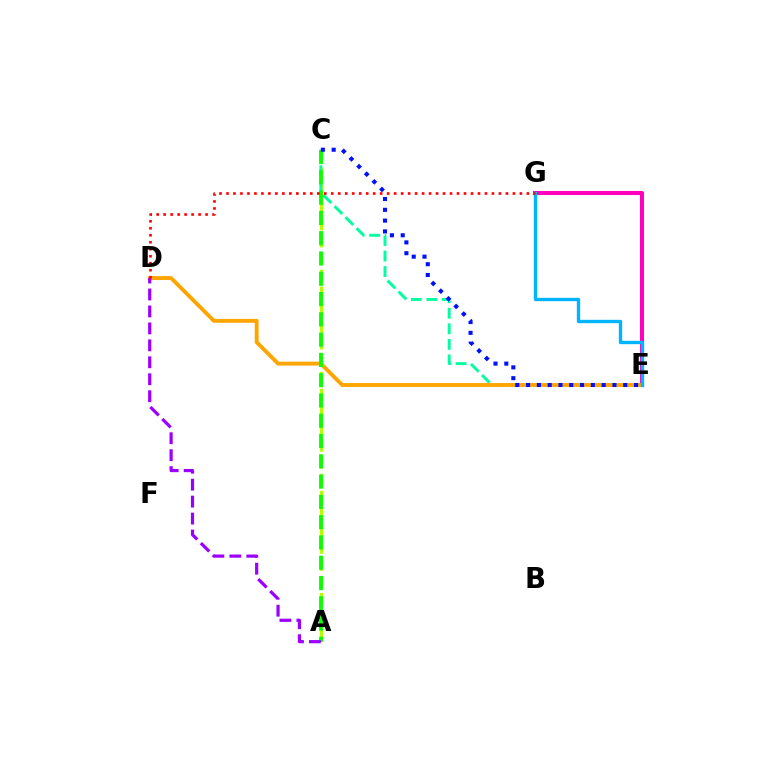{('E', 'G'): [{'color': '#ff00bd', 'line_style': 'solid', 'thickness': 2.91}, {'color': '#00b5ff', 'line_style': 'solid', 'thickness': 2.41}], ('A', 'C'): [{'color': '#b3ff00', 'line_style': 'dashed', 'thickness': 2.31}, {'color': '#08ff00', 'line_style': 'dashed', 'thickness': 2.76}], ('C', 'E'): [{'color': '#00ff9d', 'line_style': 'dashed', 'thickness': 2.11}, {'color': '#0010ff', 'line_style': 'dotted', 'thickness': 2.93}], ('D', 'E'): [{'color': '#ffa500', 'line_style': 'solid', 'thickness': 2.8}], ('A', 'D'): [{'color': '#9b00ff', 'line_style': 'dashed', 'thickness': 2.3}], ('D', 'G'): [{'color': '#ff0000', 'line_style': 'dotted', 'thickness': 1.9}]}